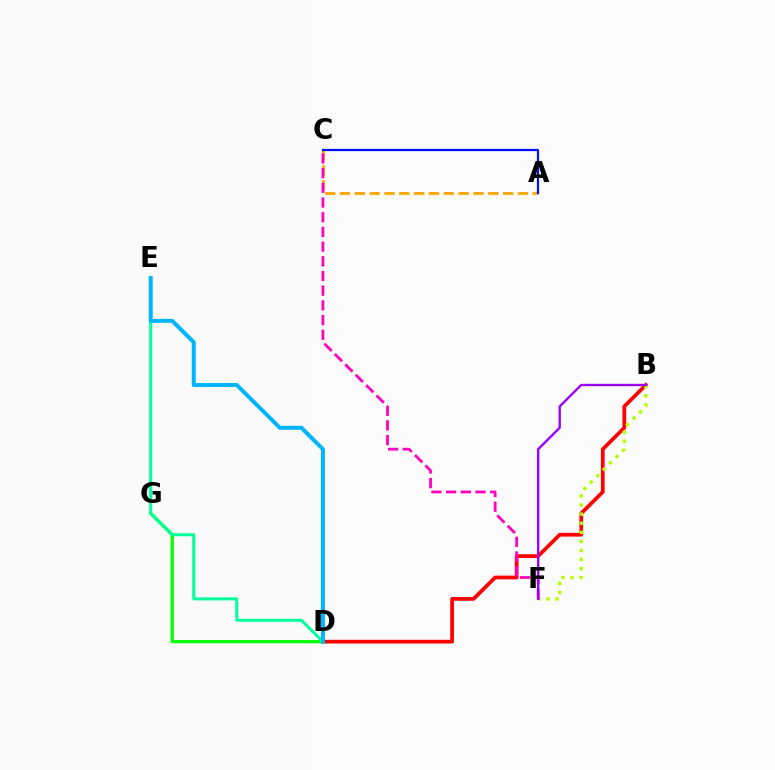{('B', 'D'): [{'color': '#ff0000', 'line_style': 'solid', 'thickness': 2.68}], ('D', 'G'): [{'color': '#08ff00', 'line_style': 'solid', 'thickness': 2.35}], ('A', 'C'): [{'color': '#ffa500', 'line_style': 'dashed', 'thickness': 2.01}, {'color': '#0010ff', 'line_style': 'solid', 'thickness': 1.61}], ('D', 'E'): [{'color': '#00ff9d', 'line_style': 'solid', 'thickness': 2.16}, {'color': '#00b5ff', 'line_style': 'solid', 'thickness': 2.87}], ('B', 'F'): [{'color': '#b3ff00', 'line_style': 'dotted', 'thickness': 2.47}, {'color': '#9b00ff', 'line_style': 'solid', 'thickness': 1.7}], ('C', 'F'): [{'color': '#ff00bd', 'line_style': 'dashed', 'thickness': 2.0}]}